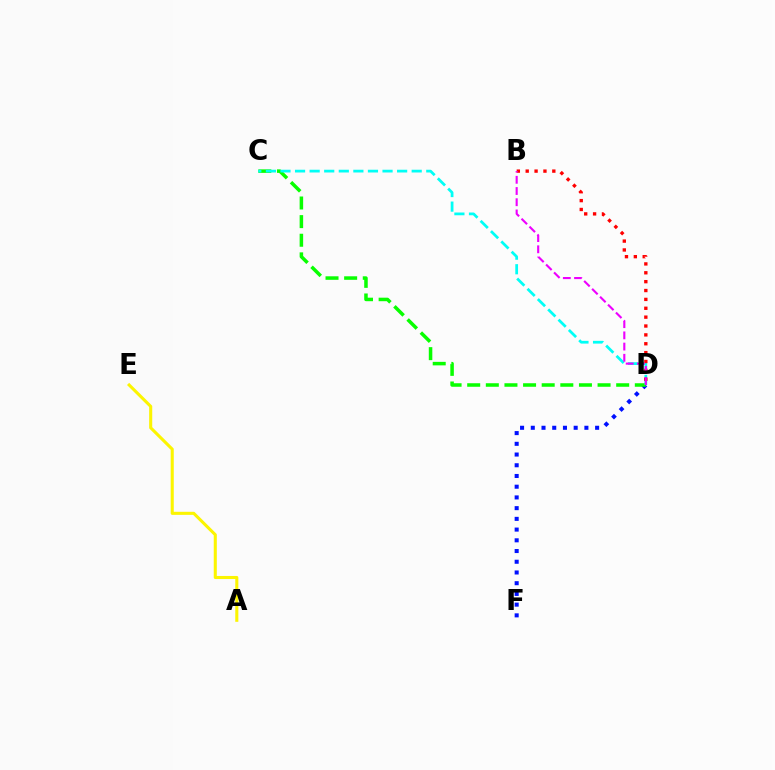{('D', 'F'): [{'color': '#0010ff', 'line_style': 'dotted', 'thickness': 2.91}], ('C', 'D'): [{'color': '#08ff00', 'line_style': 'dashed', 'thickness': 2.53}, {'color': '#00fff6', 'line_style': 'dashed', 'thickness': 1.98}], ('A', 'E'): [{'color': '#fcf500', 'line_style': 'solid', 'thickness': 2.21}], ('B', 'D'): [{'color': '#ff0000', 'line_style': 'dotted', 'thickness': 2.41}, {'color': '#ee00ff', 'line_style': 'dashed', 'thickness': 1.52}]}